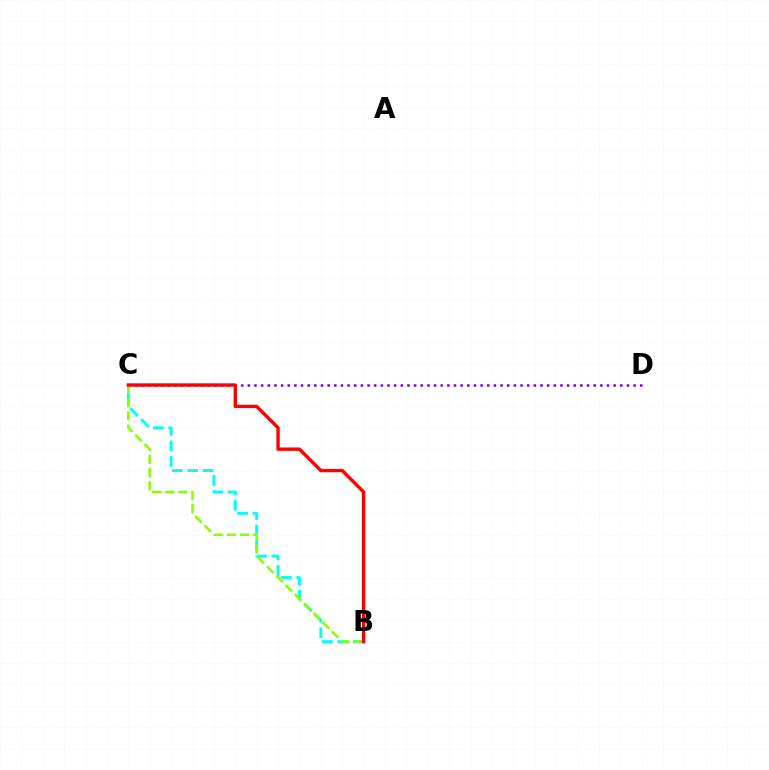{('C', 'D'): [{'color': '#7200ff', 'line_style': 'dotted', 'thickness': 1.81}], ('B', 'C'): [{'color': '#00fff6', 'line_style': 'dashed', 'thickness': 2.1}, {'color': '#84ff00', 'line_style': 'dashed', 'thickness': 1.78}, {'color': '#ff0000', 'line_style': 'solid', 'thickness': 2.43}]}